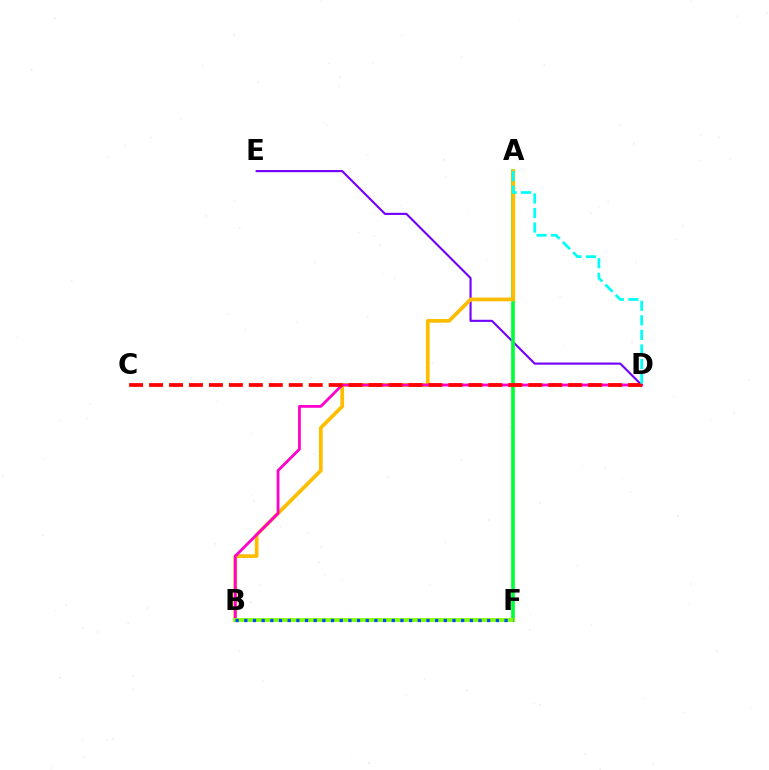{('D', 'E'): [{'color': '#7200ff', 'line_style': 'solid', 'thickness': 1.53}], ('A', 'F'): [{'color': '#00ff39', 'line_style': 'solid', 'thickness': 2.65}], ('A', 'B'): [{'color': '#ffbd00', 'line_style': 'solid', 'thickness': 2.67}], ('B', 'D'): [{'color': '#ff00cf', 'line_style': 'solid', 'thickness': 2.0}], ('B', 'F'): [{'color': '#84ff00', 'line_style': 'solid', 'thickness': 2.76}, {'color': '#004bff', 'line_style': 'dotted', 'thickness': 2.36}], ('C', 'D'): [{'color': '#ff0000', 'line_style': 'dashed', 'thickness': 2.71}], ('A', 'D'): [{'color': '#00fff6', 'line_style': 'dashed', 'thickness': 1.98}]}